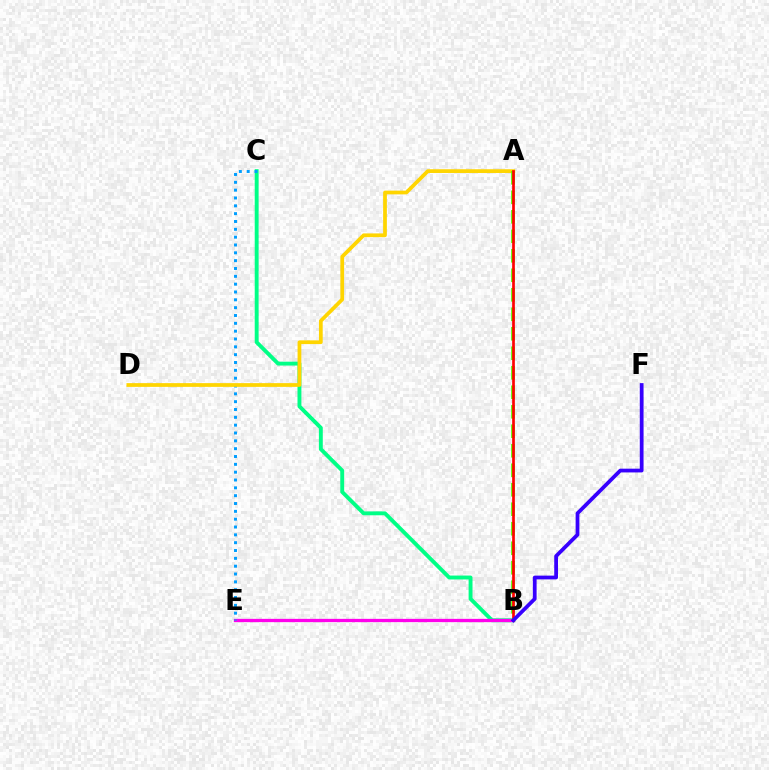{('B', 'C'): [{'color': '#00ff86', 'line_style': 'solid', 'thickness': 2.8}], ('B', 'E'): [{'color': '#ff00ed', 'line_style': 'solid', 'thickness': 2.37}], ('C', 'E'): [{'color': '#009eff', 'line_style': 'dotted', 'thickness': 2.13}], ('A', 'D'): [{'color': '#ffd500', 'line_style': 'solid', 'thickness': 2.69}], ('A', 'B'): [{'color': '#4fff00', 'line_style': 'dashed', 'thickness': 2.65}, {'color': '#ff0000', 'line_style': 'solid', 'thickness': 1.94}], ('B', 'F'): [{'color': '#3700ff', 'line_style': 'solid', 'thickness': 2.71}]}